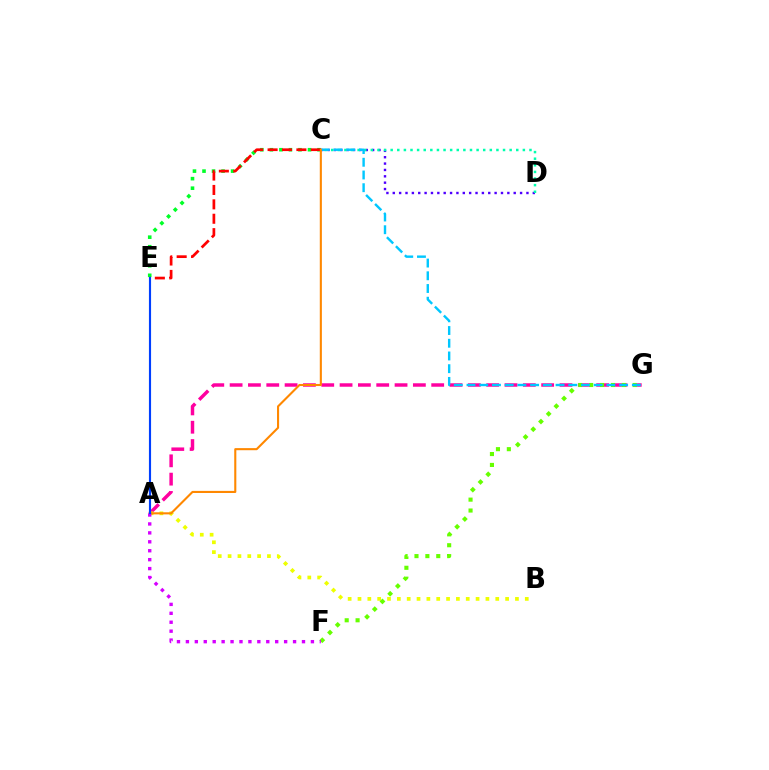{('A', 'G'): [{'color': '#ff00a0', 'line_style': 'dashed', 'thickness': 2.49}], ('C', 'D'): [{'color': '#4f00ff', 'line_style': 'dotted', 'thickness': 1.73}, {'color': '#00ffaf', 'line_style': 'dotted', 'thickness': 1.8}], ('A', 'B'): [{'color': '#eeff00', 'line_style': 'dotted', 'thickness': 2.67}], ('C', 'E'): [{'color': '#00ff27', 'line_style': 'dotted', 'thickness': 2.59}, {'color': '#ff0000', 'line_style': 'dashed', 'thickness': 1.96}], ('F', 'G'): [{'color': '#66ff00', 'line_style': 'dotted', 'thickness': 2.96}], ('C', 'G'): [{'color': '#00c7ff', 'line_style': 'dashed', 'thickness': 1.73}], ('A', 'C'): [{'color': '#ff8800', 'line_style': 'solid', 'thickness': 1.51}], ('A', 'F'): [{'color': '#d600ff', 'line_style': 'dotted', 'thickness': 2.43}], ('A', 'E'): [{'color': '#003fff', 'line_style': 'solid', 'thickness': 1.54}]}